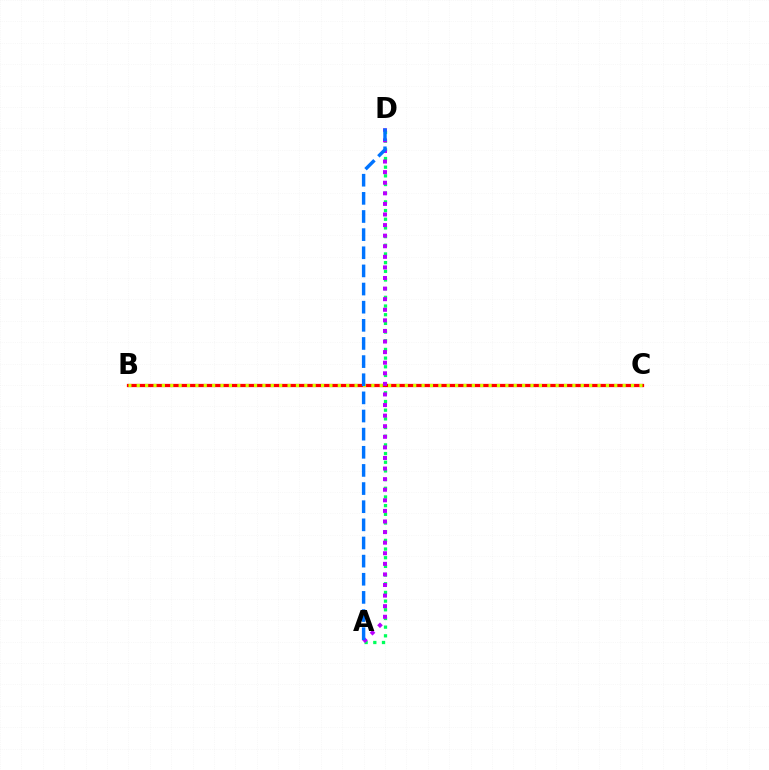{('A', 'D'): [{'color': '#00ff5c', 'line_style': 'dotted', 'thickness': 2.36}, {'color': '#b900ff', 'line_style': 'dotted', 'thickness': 2.88}, {'color': '#0074ff', 'line_style': 'dashed', 'thickness': 2.46}], ('B', 'C'): [{'color': '#ff0000', 'line_style': 'solid', 'thickness': 2.34}, {'color': '#d1ff00', 'line_style': 'dotted', 'thickness': 2.28}]}